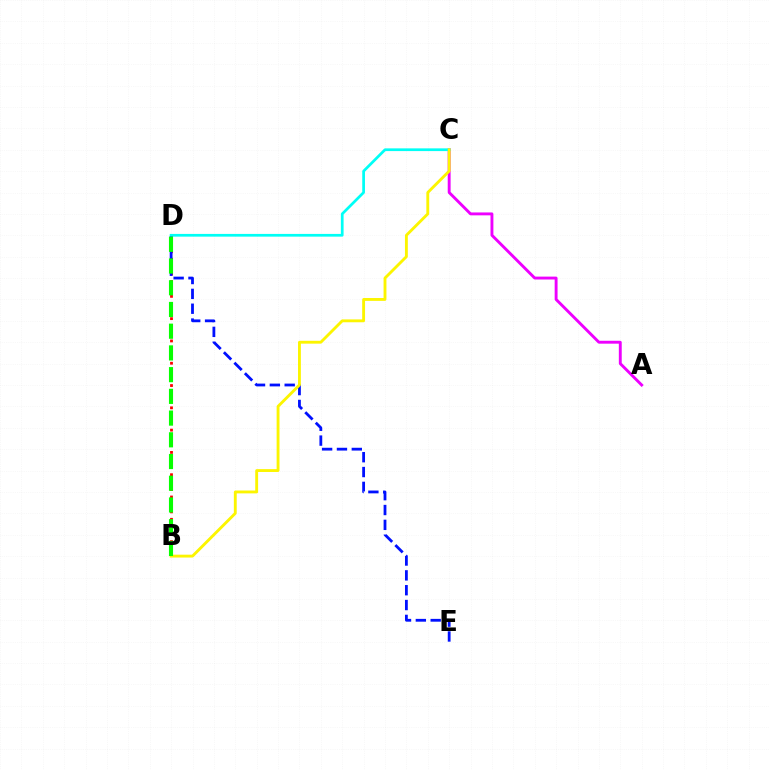{('B', 'D'): [{'color': '#ff0000', 'line_style': 'dotted', 'thickness': 2.02}, {'color': '#08ff00', 'line_style': 'dashed', 'thickness': 2.95}], ('D', 'E'): [{'color': '#0010ff', 'line_style': 'dashed', 'thickness': 2.02}], ('A', 'C'): [{'color': '#ee00ff', 'line_style': 'solid', 'thickness': 2.09}], ('C', 'D'): [{'color': '#00fff6', 'line_style': 'solid', 'thickness': 1.97}], ('B', 'C'): [{'color': '#fcf500', 'line_style': 'solid', 'thickness': 2.06}]}